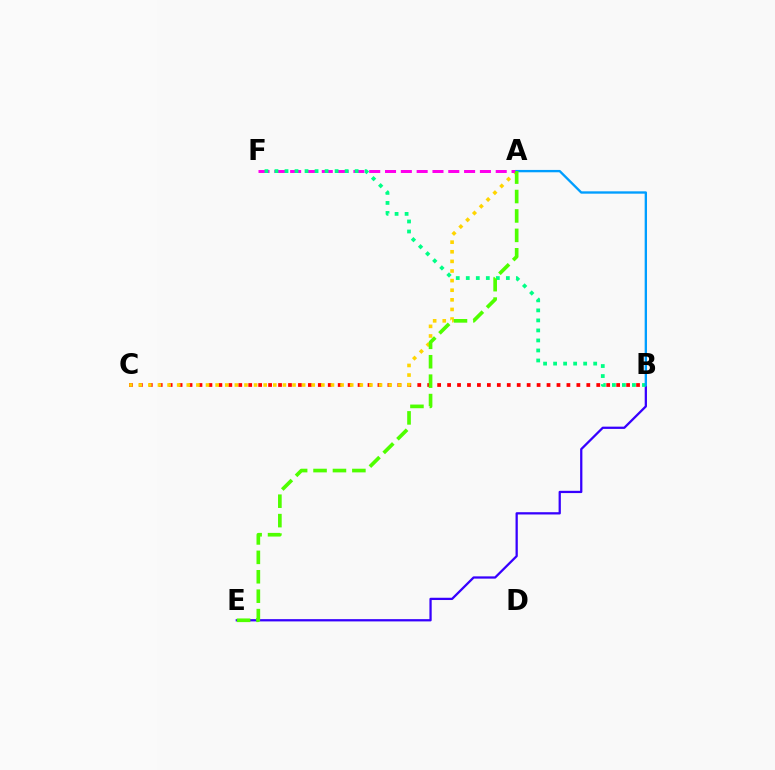{('B', 'C'): [{'color': '#ff0000', 'line_style': 'dotted', 'thickness': 2.7}], ('A', 'C'): [{'color': '#ffd500', 'line_style': 'dotted', 'thickness': 2.61}], ('B', 'E'): [{'color': '#3700ff', 'line_style': 'solid', 'thickness': 1.63}], ('A', 'F'): [{'color': '#ff00ed', 'line_style': 'dashed', 'thickness': 2.15}], ('B', 'F'): [{'color': '#00ff86', 'line_style': 'dotted', 'thickness': 2.72}], ('A', 'B'): [{'color': '#009eff', 'line_style': 'solid', 'thickness': 1.69}], ('A', 'E'): [{'color': '#4fff00', 'line_style': 'dashed', 'thickness': 2.64}]}